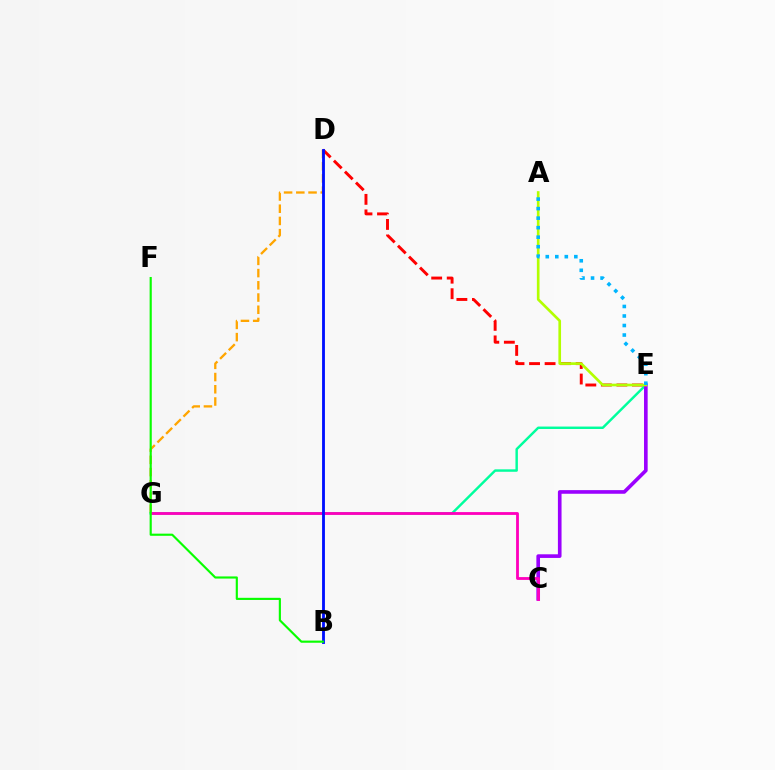{('D', 'G'): [{'color': '#ffa500', 'line_style': 'dashed', 'thickness': 1.66}], ('E', 'G'): [{'color': '#00ff9d', 'line_style': 'solid', 'thickness': 1.76}], ('C', 'E'): [{'color': '#9b00ff', 'line_style': 'solid', 'thickness': 2.62}], ('D', 'E'): [{'color': '#ff0000', 'line_style': 'dashed', 'thickness': 2.11}], ('C', 'G'): [{'color': '#ff00bd', 'line_style': 'solid', 'thickness': 2.04}], ('B', 'D'): [{'color': '#0010ff', 'line_style': 'solid', 'thickness': 2.04}], ('A', 'E'): [{'color': '#b3ff00', 'line_style': 'solid', 'thickness': 1.91}, {'color': '#00b5ff', 'line_style': 'dotted', 'thickness': 2.59}], ('B', 'F'): [{'color': '#08ff00', 'line_style': 'solid', 'thickness': 1.55}]}